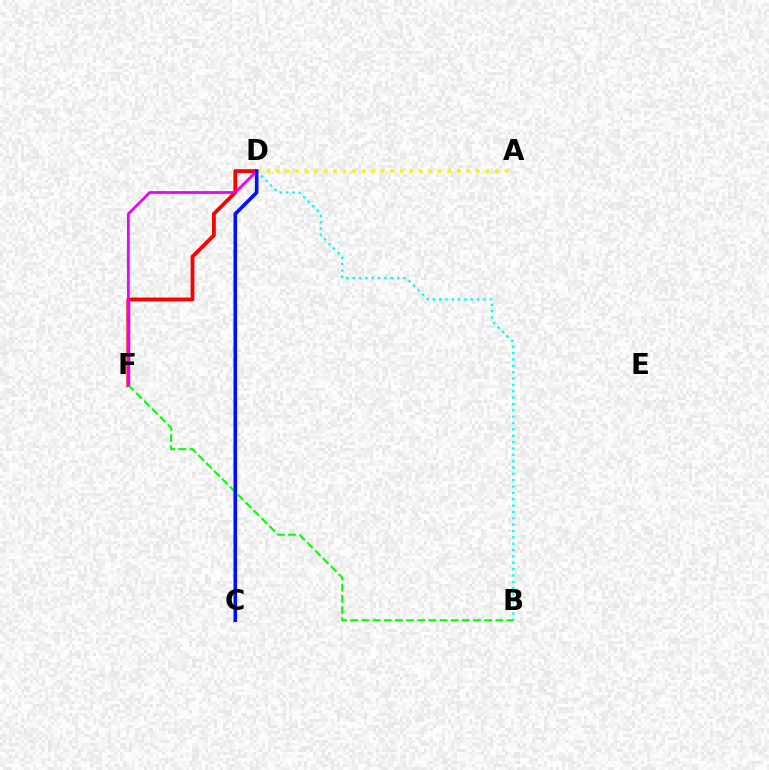{('D', 'F'): [{'color': '#ff0000', 'line_style': 'solid', 'thickness': 2.75}, {'color': '#ee00ff', 'line_style': 'solid', 'thickness': 2.0}], ('B', 'D'): [{'color': '#00fff6', 'line_style': 'dotted', 'thickness': 1.73}], ('A', 'D'): [{'color': '#fcf500', 'line_style': 'dotted', 'thickness': 2.59}], ('B', 'F'): [{'color': '#08ff00', 'line_style': 'dashed', 'thickness': 1.52}], ('C', 'D'): [{'color': '#0010ff', 'line_style': 'solid', 'thickness': 2.6}]}